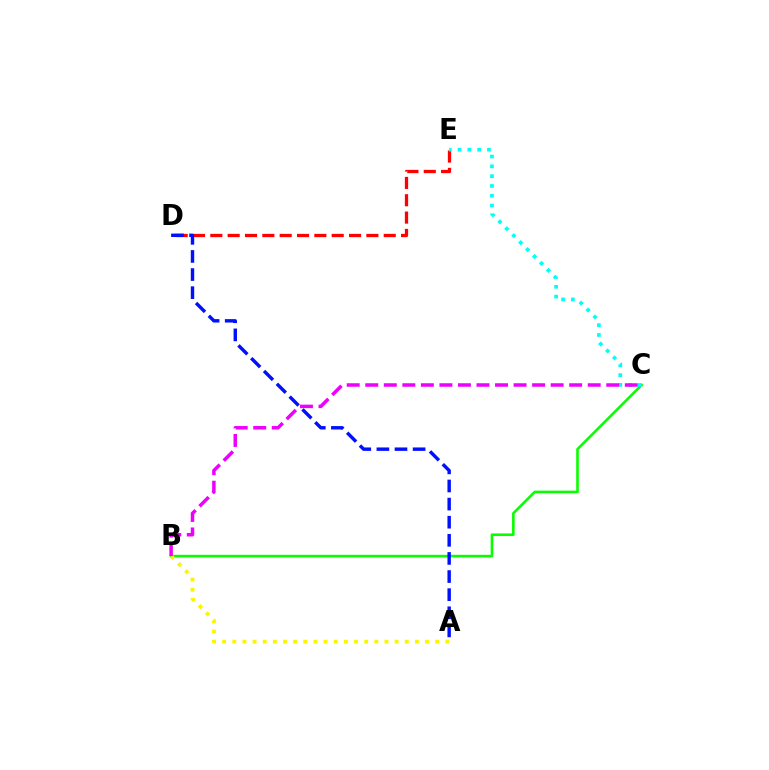{('D', 'E'): [{'color': '#ff0000', 'line_style': 'dashed', 'thickness': 2.36}], ('B', 'C'): [{'color': '#08ff00', 'line_style': 'solid', 'thickness': 1.88}, {'color': '#ee00ff', 'line_style': 'dashed', 'thickness': 2.52}], ('C', 'E'): [{'color': '#00fff6', 'line_style': 'dotted', 'thickness': 2.66}], ('A', 'B'): [{'color': '#fcf500', 'line_style': 'dotted', 'thickness': 2.76}], ('A', 'D'): [{'color': '#0010ff', 'line_style': 'dashed', 'thickness': 2.46}]}